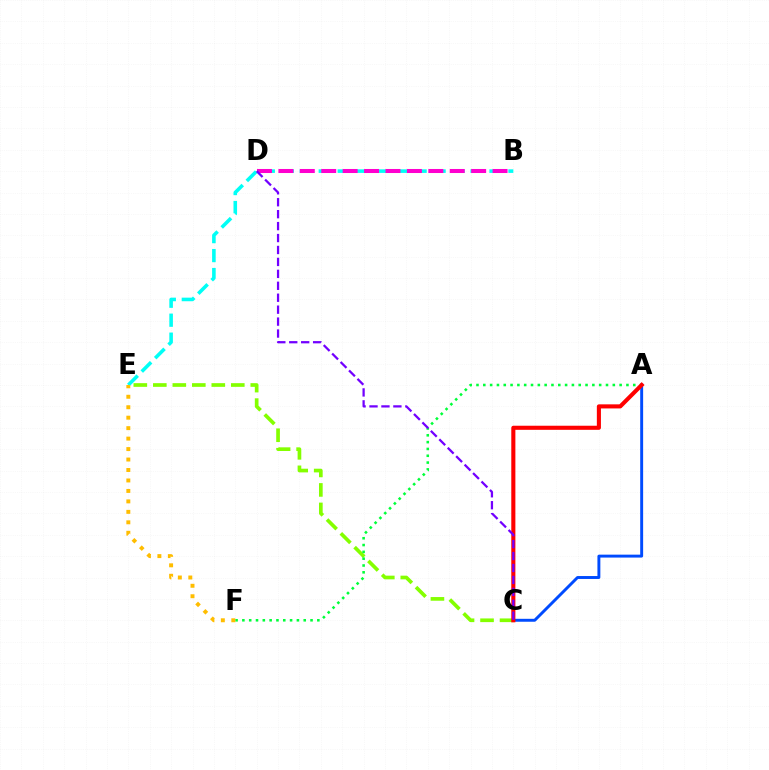{('C', 'E'): [{'color': '#84ff00', 'line_style': 'dashed', 'thickness': 2.65}], ('B', 'E'): [{'color': '#00fff6', 'line_style': 'dashed', 'thickness': 2.58}], ('A', 'F'): [{'color': '#00ff39', 'line_style': 'dotted', 'thickness': 1.85}], ('B', 'D'): [{'color': '#ff00cf', 'line_style': 'dashed', 'thickness': 2.91}], ('E', 'F'): [{'color': '#ffbd00', 'line_style': 'dotted', 'thickness': 2.84}], ('A', 'C'): [{'color': '#004bff', 'line_style': 'solid', 'thickness': 2.11}, {'color': '#ff0000', 'line_style': 'solid', 'thickness': 2.94}], ('C', 'D'): [{'color': '#7200ff', 'line_style': 'dashed', 'thickness': 1.62}]}